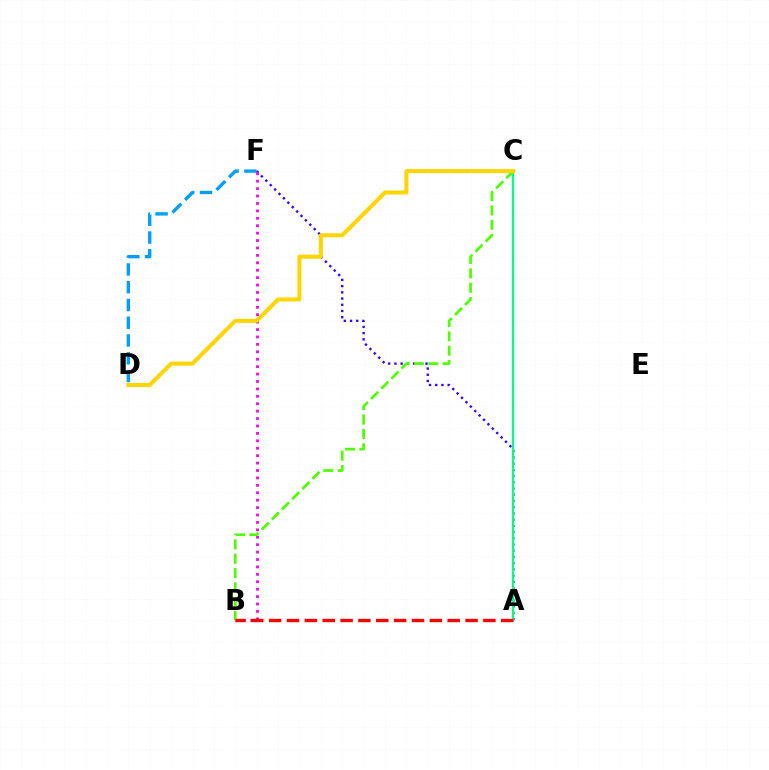{('A', 'F'): [{'color': '#3700ff', 'line_style': 'dotted', 'thickness': 1.69}], ('A', 'C'): [{'color': '#00ff86', 'line_style': 'solid', 'thickness': 1.58}], ('B', 'F'): [{'color': '#ff00ed', 'line_style': 'dotted', 'thickness': 2.02}], ('B', 'C'): [{'color': '#4fff00', 'line_style': 'dashed', 'thickness': 1.95}], ('A', 'B'): [{'color': '#ff0000', 'line_style': 'dashed', 'thickness': 2.43}], ('D', 'F'): [{'color': '#009eff', 'line_style': 'dashed', 'thickness': 2.41}], ('C', 'D'): [{'color': '#ffd500', 'line_style': 'solid', 'thickness': 2.91}]}